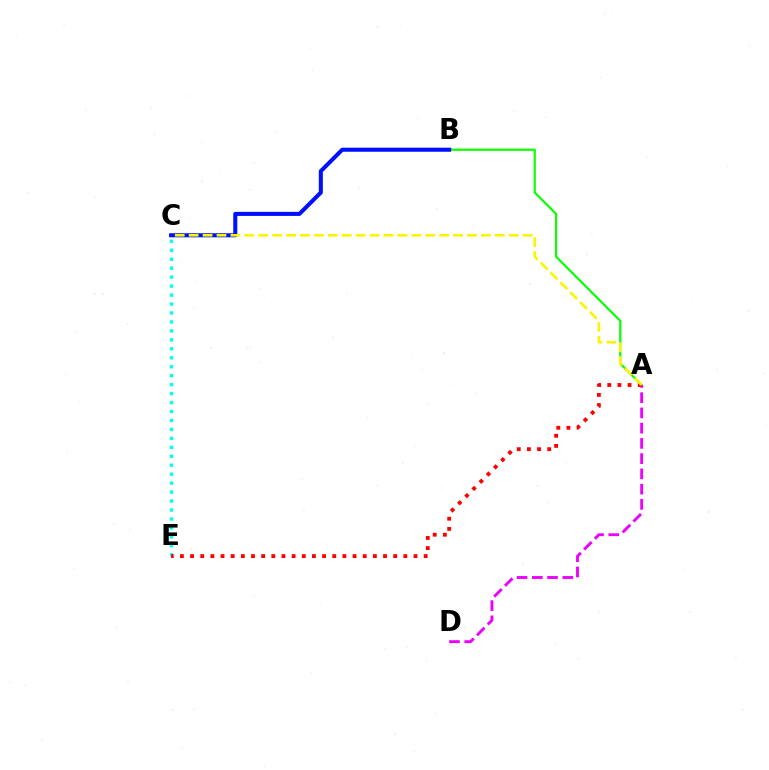{('A', 'B'): [{'color': '#08ff00', 'line_style': 'solid', 'thickness': 1.57}], ('C', 'E'): [{'color': '#00fff6', 'line_style': 'dotted', 'thickness': 2.43}], ('A', 'D'): [{'color': '#ee00ff', 'line_style': 'dashed', 'thickness': 2.07}], ('B', 'C'): [{'color': '#0010ff', 'line_style': 'solid', 'thickness': 2.92}], ('A', 'E'): [{'color': '#ff0000', 'line_style': 'dotted', 'thickness': 2.76}], ('A', 'C'): [{'color': '#fcf500', 'line_style': 'dashed', 'thickness': 1.89}]}